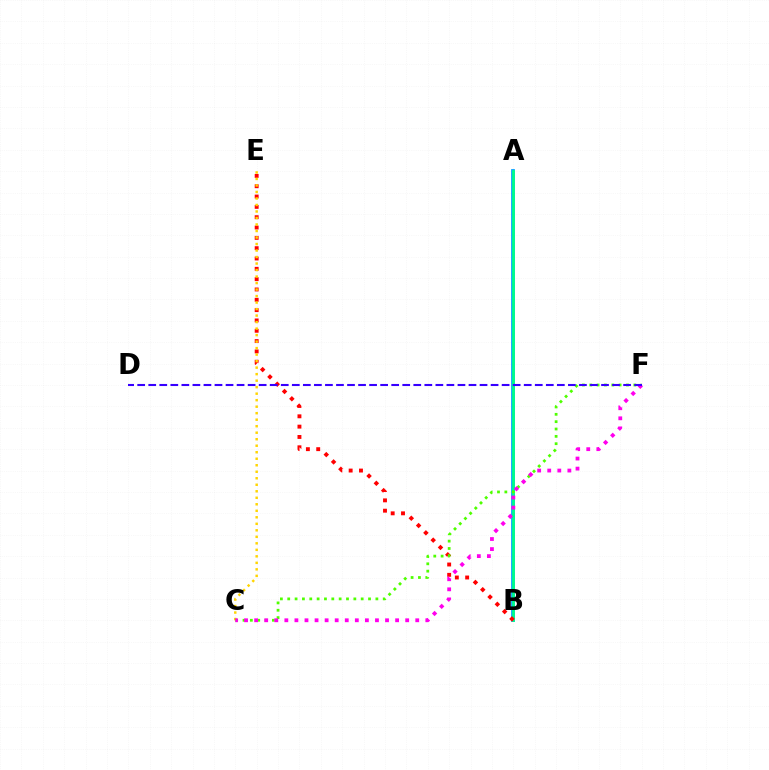{('A', 'B'): [{'color': '#009eff', 'line_style': 'solid', 'thickness': 2.7}, {'color': '#00ff86', 'line_style': 'solid', 'thickness': 1.96}], ('B', 'E'): [{'color': '#ff0000', 'line_style': 'dotted', 'thickness': 2.81}], ('C', 'E'): [{'color': '#ffd500', 'line_style': 'dotted', 'thickness': 1.77}], ('C', 'F'): [{'color': '#4fff00', 'line_style': 'dotted', 'thickness': 2.0}, {'color': '#ff00ed', 'line_style': 'dotted', 'thickness': 2.74}], ('D', 'F'): [{'color': '#3700ff', 'line_style': 'dashed', 'thickness': 1.5}]}